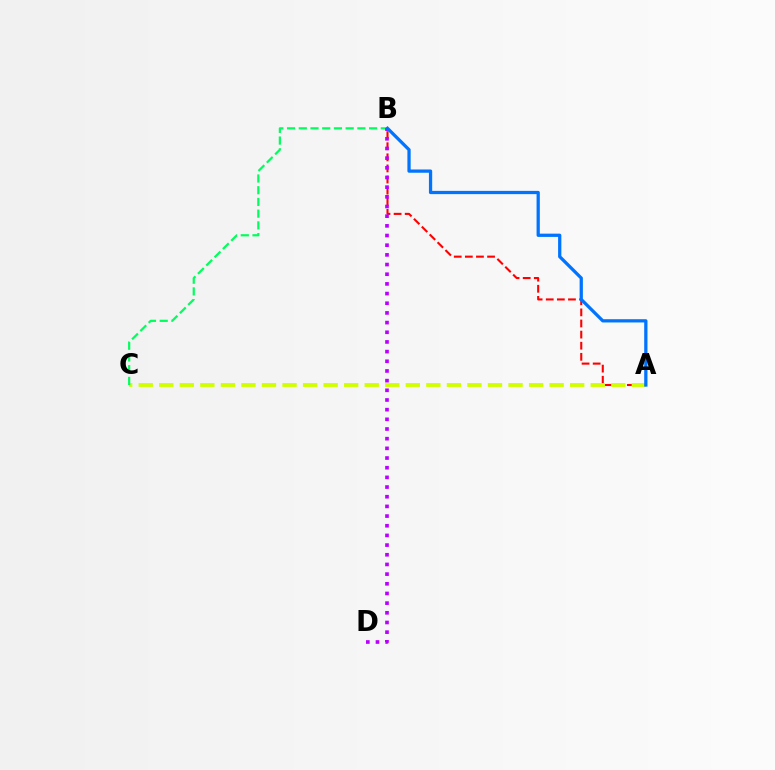{('A', 'B'): [{'color': '#ff0000', 'line_style': 'dashed', 'thickness': 1.51}, {'color': '#0074ff', 'line_style': 'solid', 'thickness': 2.34}], ('A', 'C'): [{'color': '#d1ff00', 'line_style': 'dashed', 'thickness': 2.79}], ('B', 'C'): [{'color': '#00ff5c', 'line_style': 'dashed', 'thickness': 1.59}], ('B', 'D'): [{'color': '#b900ff', 'line_style': 'dotted', 'thickness': 2.63}]}